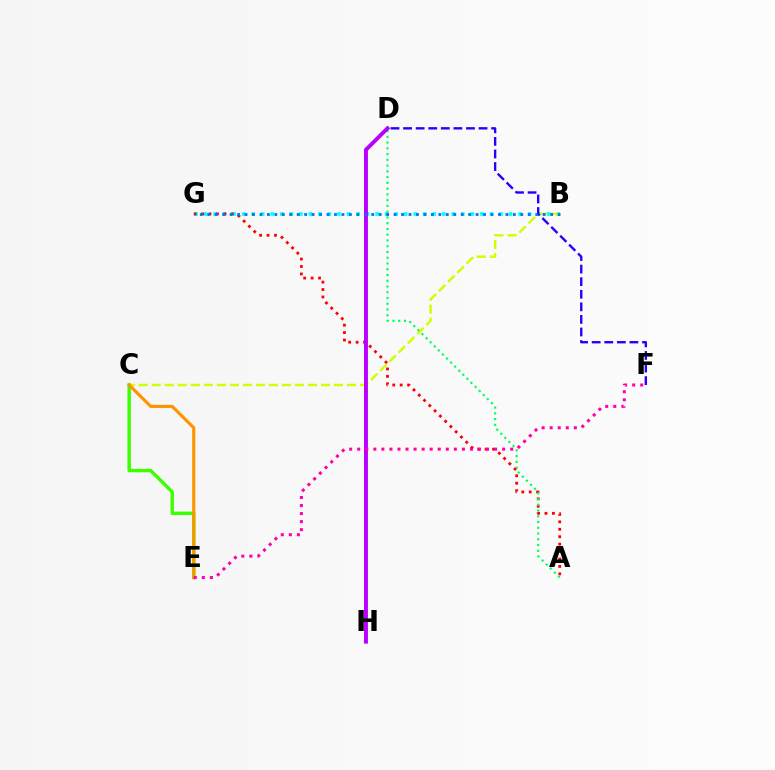{('B', 'G'): [{'color': '#00fff6', 'line_style': 'dotted', 'thickness': 2.59}, {'color': '#0074ff', 'line_style': 'dotted', 'thickness': 2.03}], ('A', 'G'): [{'color': '#ff0000', 'line_style': 'dotted', 'thickness': 2.02}], ('B', 'C'): [{'color': '#d1ff00', 'line_style': 'dashed', 'thickness': 1.77}], ('D', 'F'): [{'color': '#2500ff', 'line_style': 'dashed', 'thickness': 1.71}], ('C', 'E'): [{'color': '#3dff00', 'line_style': 'solid', 'thickness': 2.48}, {'color': '#ff9400', 'line_style': 'solid', 'thickness': 2.26}], ('A', 'D'): [{'color': '#00ff5c', 'line_style': 'dotted', 'thickness': 1.56}], ('D', 'H'): [{'color': '#b900ff', 'line_style': 'solid', 'thickness': 2.82}], ('E', 'F'): [{'color': '#ff00ac', 'line_style': 'dotted', 'thickness': 2.19}]}